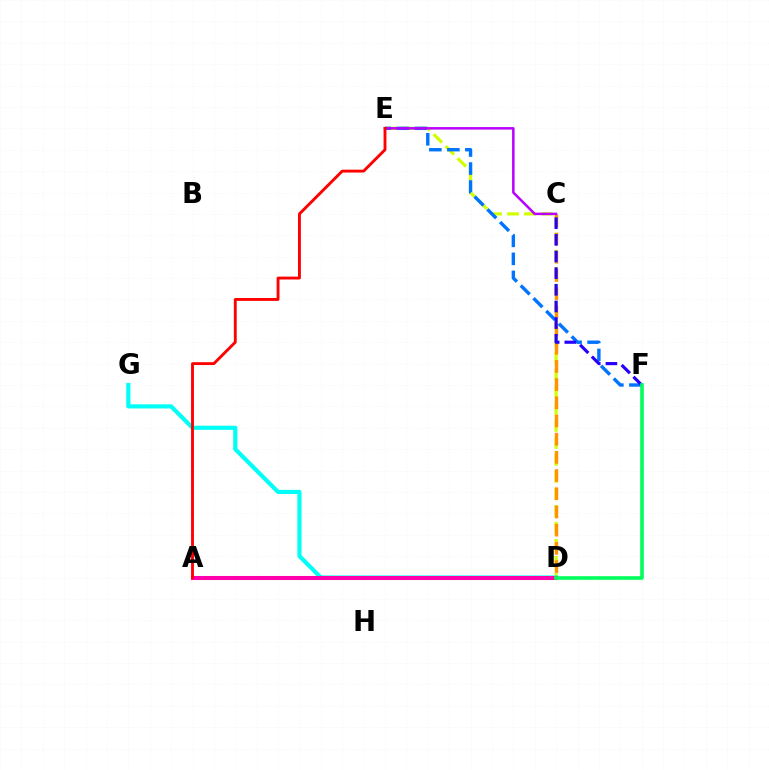{('D', 'E'): [{'color': '#d1ff00', 'line_style': 'dashed', 'thickness': 2.31}], ('A', 'D'): [{'color': '#3dff00', 'line_style': 'dotted', 'thickness': 1.74}, {'color': '#ff00ac', 'line_style': 'solid', 'thickness': 2.92}], ('C', 'D'): [{'color': '#ff9400', 'line_style': 'dashed', 'thickness': 2.47}], ('D', 'G'): [{'color': '#00fff6', 'line_style': 'solid', 'thickness': 2.99}], ('E', 'F'): [{'color': '#0074ff', 'line_style': 'dashed', 'thickness': 2.45}], ('C', 'E'): [{'color': '#b900ff', 'line_style': 'solid', 'thickness': 1.8}], ('A', 'E'): [{'color': '#ff0000', 'line_style': 'solid', 'thickness': 2.07}], ('C', 'F'): [{'color': '#2500ff', 'line_style': 'dashed', 'thickness': 2.26}], ('D', 'F'): [{'color': '#00ff5c', 'line_style': 'solid', 'thickness': 2.61}]}